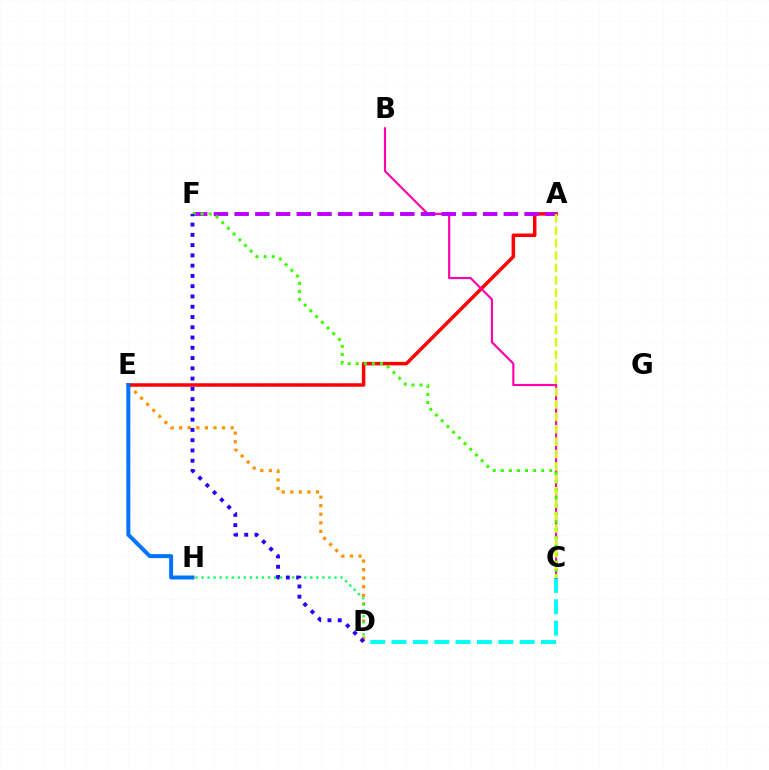{('D', 'E'): [{'color': '#ff9400', 'line_style': 'dotted', 'thickness': 2.33}], ('A', 'E'): [{'color': '#ff0000', 'line_style': 'solid', 'thickness': 2.51}], ('E', 'H'): [{'color': '#0074ff', 'line_style': 'solid', 'thickness': 2.86}], ('C', 'D'): [{'color': '#00fff6', 'line_style': 'dashed', 'thickness': 2.9}], ('B', 'C'): [{'color': '#ff00ac', 'line_style': 'solid', 'thickness': 1.54}], ('A', 'F'): [{'color': '#b900ff', 'line_style': 'dashed', 'thickness': 2.81}], ('C', 'F'): [{'color': '#3dff00', 'line_style': 'dotted', 'thickness': 2.19}], ('D', 'H'): [{'color': '#00ff5c', 'line_style': 'dotted', 'thickness': 1.64}], ('D', 'F'): [{'color': '#2500ff', 'line_style': 'dotted', 'thickness': 2.79}], ('A', 'C'): [{'color': '#d1ff00', 'line_style': 'dashed', 'thickness': 1.69}]}